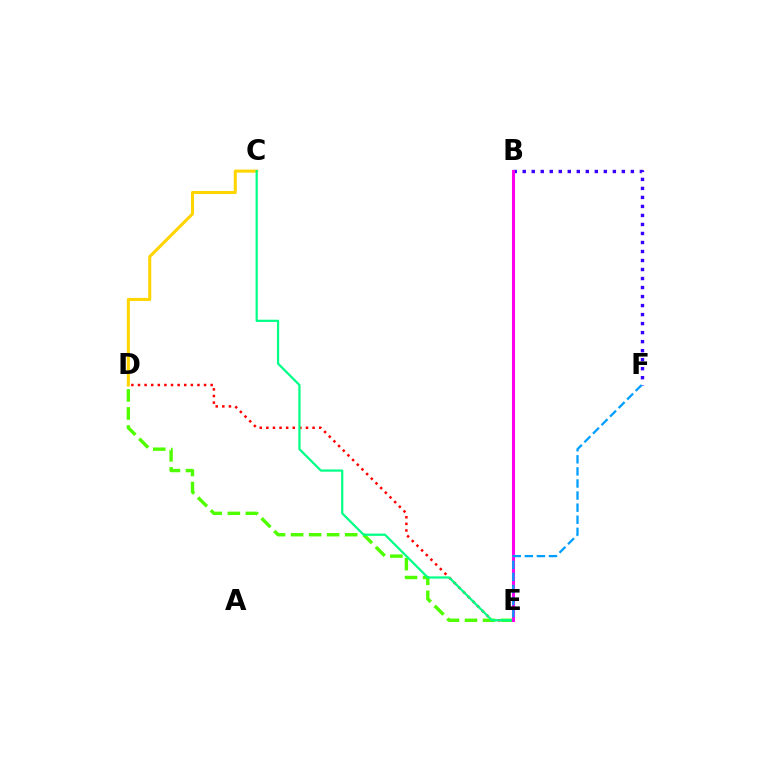{('D', 'E'): [{'color': '#ff0000', 'line_style': 'dotted', 'thickness': 1.8}, {'color': '#4fff00', 'line_style': 'dashed', 'thickness': 2.45}], ('C', 'D'): [{'color': '#ffd500', 'line_style': 'solid', 'thickness': 2.2}], ('C', 'E'): [{'color': '#00ff86', 'line_style': 'solid', 'thickness': 1.6}], ('B', 'F'): [{'color': '#3700ff', 'line_style': 'dotted', 'thickness': 2.45}], ('B', 'E'): [{'color': '#ff00ed', 'line_style': 'solid', 'thickness': 2.21}], ('E', 'F'): [{'color': '#009eff', 'line_style': 'dashed', 'thickness': 1.64}]}